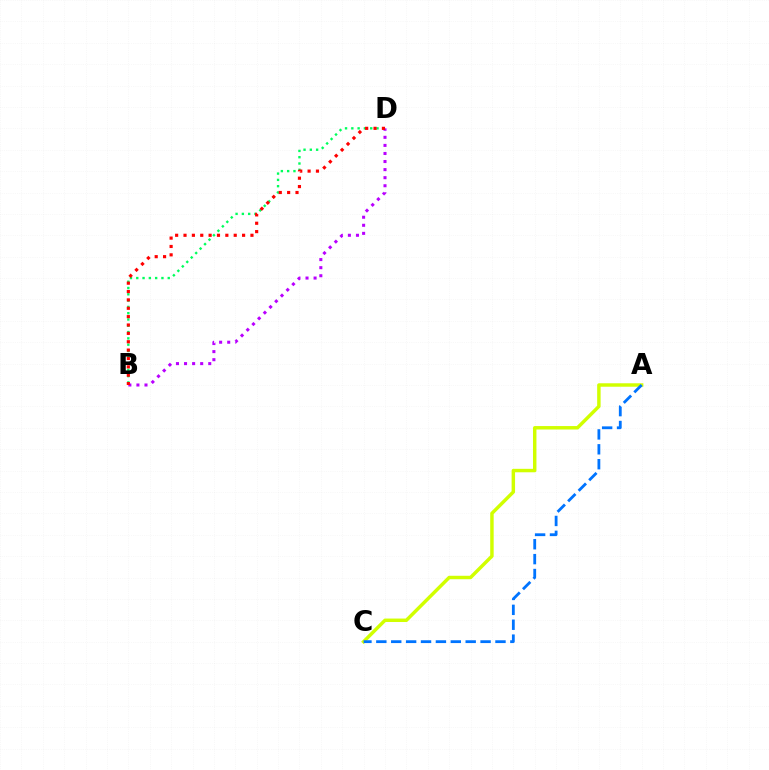{('B', 'D'): [{'color': '#00ff5c', 'line_style': 'dotted', 'thickness': 1.71}, {'color': '#b900ff', 'line_style': 'dotted', 'thickness': 2.19}, {'color': '#ff0000', 'line_style': 'dotted', 'thickness': 2.27}], ('A', 'C'): [{'color': '#d1ff00', 'line_style': 'solid', 'thickness': 2.49}, {'color': '#0074ff', 'line_style': 'dashed', 'thickness': 2.02}]}